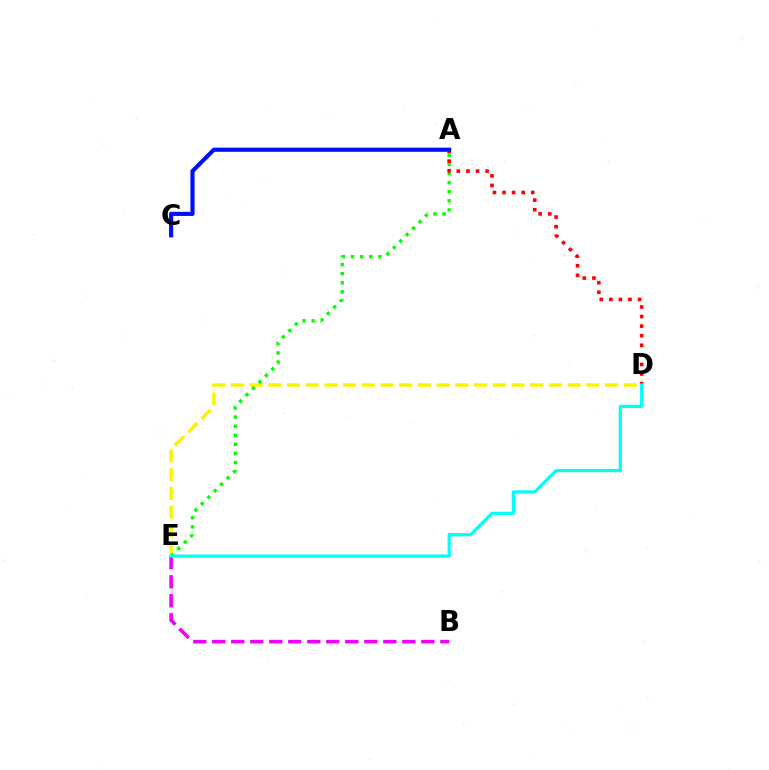{('B', 'E'): [{'color': '#ee00ff', 'line_style': 'dashed', 'thickness': 2.58}], ('D', 'E'): [{'color': '#fcf500', 'line_style': 'dashed', 'thickness': 2.54}, {'color': '#00fff6', 'line_style': 'solid', 'thickness': 2.3}], ('A', 'E'): [{'color': '#08ff00', 'line_style': 'dotted', 'thickness': 2.47}], ('A', 'D'): [{'color': '#ff0000', 'line_style': 'dotted', 'thickness': 2.6}], ('A', 'C'): [{'color': '#0010ff', 'line_style': 'solid', 'thickness': 3.0}]}